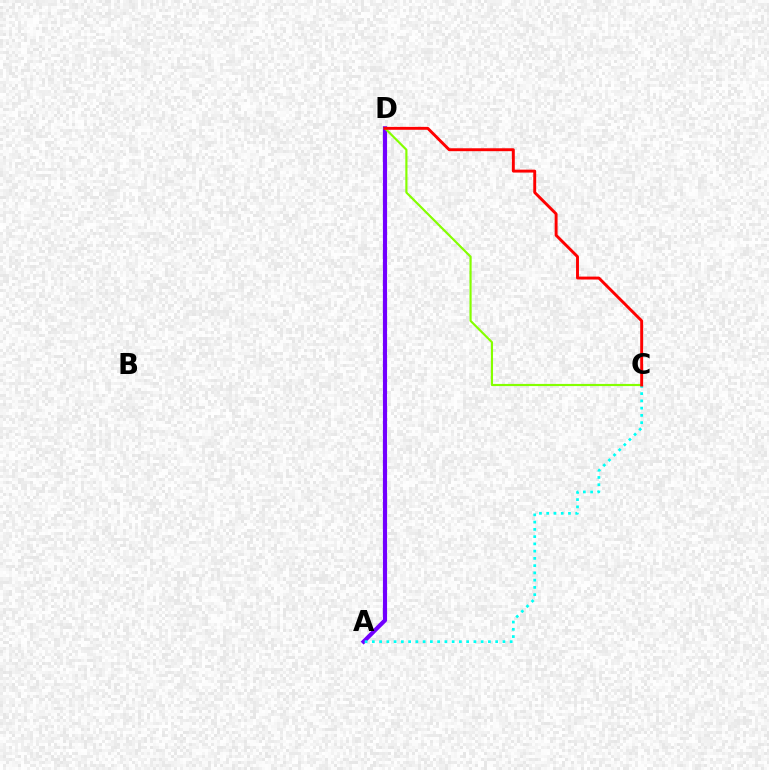{('A', 'D'): [{'color': '#7200ff', 'line_style': 'solid', 'thickness': 2.98}], ('A', 'C'): [{'color': '#00fff6', 'line_style': 'dotted', 'thickness': 1.97}], ('C', 'D'): [{'color': '#84ff00', 'line_style': 'solid', 'thickness': 1.56}, {'color': '#ff0000', 'line_style': 'solid', 'thickness': 2.1}]}